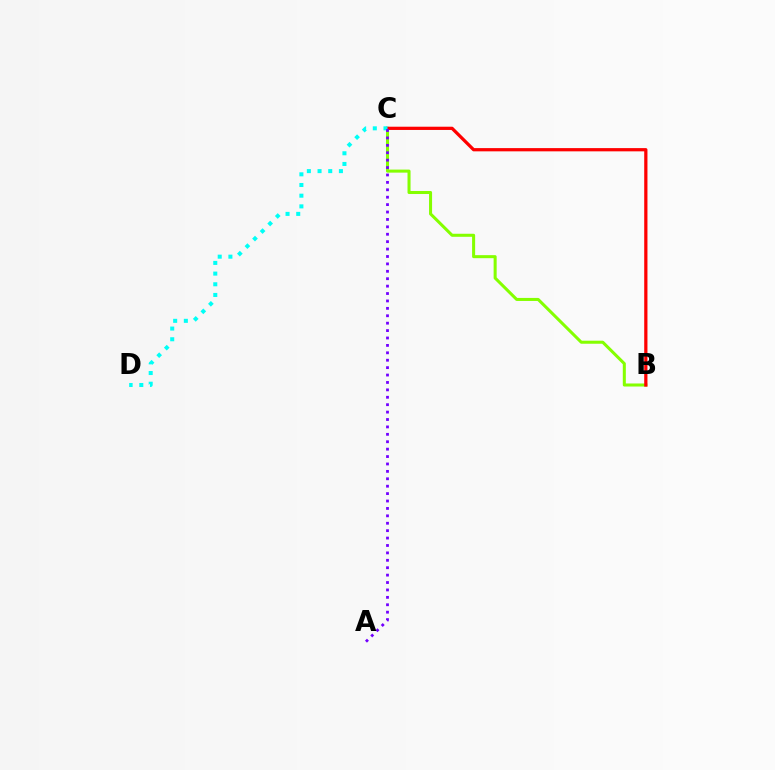{('B', 'C'): [{'color': '#84ff00', 'line_style': 'solid', 'thickness': 2.19}, {'color': '#ff0000', 'line_style': 'solid', 'thickness': 2.33}], ('C', 'D'): [{'color': '#00fff6', 'line_style': 'dotted', 'thickness': 2.9}], ('A', 'C'): [{'color': '#7200ff', 'line_style': 'dotted', 'thickness': 2.01}]}